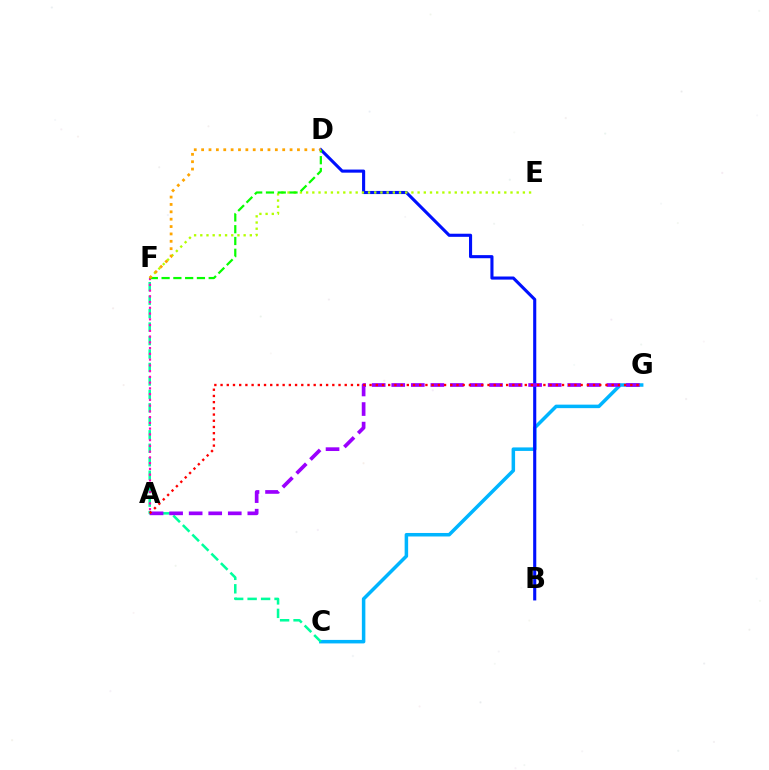{('C', 'G'): [{'color': '#00b5ff', 'line_style': 'solid', 'thickness': 2.52}], ('B', 'D'): [{'color': '#0010ff', 'line_style': 'solid', 'thickness': 2.23}], ('C', 'F'): [{'color': '#00ff9d', 'line_style': 'dashed', 'thickness': 1.83}], ('E', 'F'): [{'color': '#b3ff00', 'line_style': 'dotted', 'thickness': 1.68}], ('A', 'F'): [{'color': '#ff00bd', 'line_style': 'dotted', 'thickness': 1.56}], ('A', 'G'): [{'color': '#9b00ff', 'line_style': 'dashed', 'thickness': 2.66}, {'color': '#ff0000', 'line_style': 'dotted', 'thickness': 1.69}], ('D', 'F'): [{'color': '#08ff00', 'line_style': 'dashed', 'thickness': 1.6}, {'color': '#ffa500', 'line_style': 'dotted', 'thickness': 2.0}]}